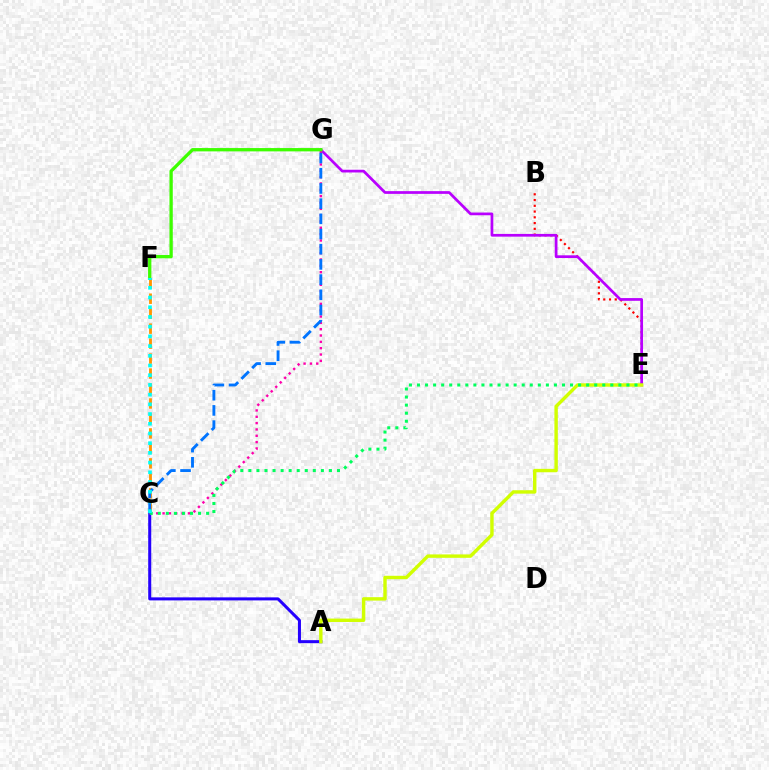{('A', 'C'): [{'color': '#2500ff', 'line_style': 'solid', 'thickness': 2.18}], ('B', 'E'): [{'color': '#ff0000', 'line_style': 'dotted', 'thickness': 1.56}], ('E', 'G'): [{'color': '#b900ff', 'line_style': 'solid', 'thickness': 1.96}], ('A', 'E'): [{'color': '#d1ff00', 'line_style': 'solid', 'thickness': 2.46}], ('C', 'G'): [{'color': '#ff00ac', 'line_style': 'dotted', 'thickness': 1.72}, {'color': '#0074ff', 'line_style': 'dashed', 'thickness': 2.06}], ('C', 'F'): [{'color': '#ff9400', 'line_style': 'dashed', 'thickness': 2.03}, {'color': '#00fff6', 'line_style': 'dotted', 'thickness': 2.64}], ('C', 'E'): [{'color': '#00ff5c', 'line_style': 'dotted', 'thickness': 2.19}], ('F', 'G'): [{'color': '#3dff00', 'line_style': 'solid', 'thickness': 2.38}]}